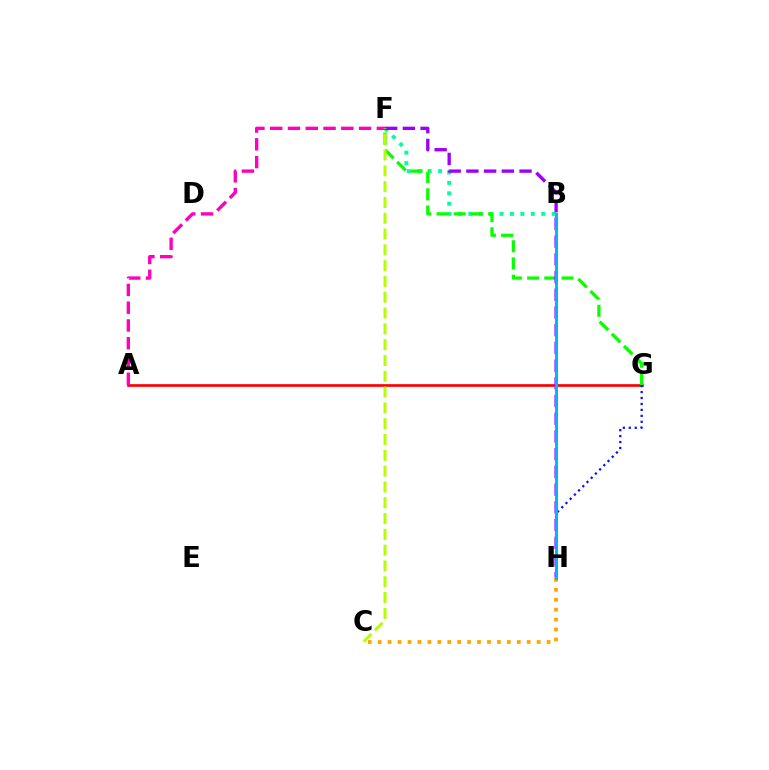{('B', 'F'): [{'color': '#00ff9d', 'line_style': 'dotted', 'thickness': 2.83}], ('C', 'H'): [{'color': '#ffa500', 'line_style': 'dotted', 'thickness': 2.7}], ('A', 'G'): [{'color': '#ff0000', 'line_style': 'solid', 'thickness': 1.93}], ('F', 'G'): [{'color': '#08ff00', 'line_style': 'dashed', 'thickness': 2.34}], ('F', 'H'): [{'color': '#9b00ff', 'line_style': 'dashed', 'thickness': 2.41}], ('G', 'H'): [{'color': '#0010ff', 'line_style': 'dotted', 'thickness': 1.62}], ('B', 'H'): [{'color': '#00b5ff', 'line_style': 'solid', 'thickness': 2.11}], ('A', 'F'): [{'color': '#ff00bd', 'line_style': 'dashed', 'thickness': 2.41}], ('C', 'F'): [{'color': '#b3ff00', 'line_style': 'dashed', 'thickness': 2.15}]}